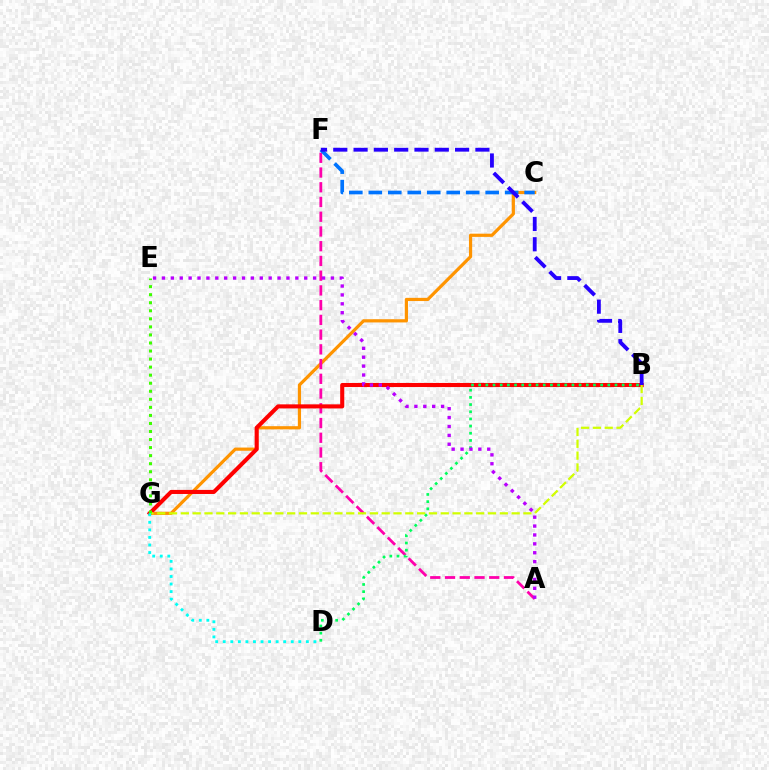{('C', 'G'): [{'color': '#ff9400', 'line_style': 'solid', 'thickness': 2.3}], ('A', 'F'): [{'color': '#ff00ac', 'line_style': 'dashed', 'thickness': 2.0}], ('B', 'G'): [{'color': '#ff0000', 'line_style': 'solid', 'thickness': 2.93}, {'color': '#d1ff00', 'line_style': 'dashed', 'thickness': 1.6}], ('B', 'D'): [{'color': '#00ff5c', 'line_style': 'dotted', 'thickness': 1.95}], ('C', 'F'): [{'color': '#0074ff', 'line_style': 'dashed', 'thickness': 2.65}], ('B', 'F'): [{'color': '#2500ff', 'line_style': 'dashed', 'thickness': 2.76}], ('E', 'G'): [{'color': '#3dff00', 'line_style': 'dotted', 'thickness': 2.19}], ('D', 'G'): [{'color': '#00fff6', 'line_style': 'dotted', 'thickness': 2.05}], ('A', 'E'): [{'color': '#b900ff', 'line_style': 'dotted', 'thickness': 2.42}]}